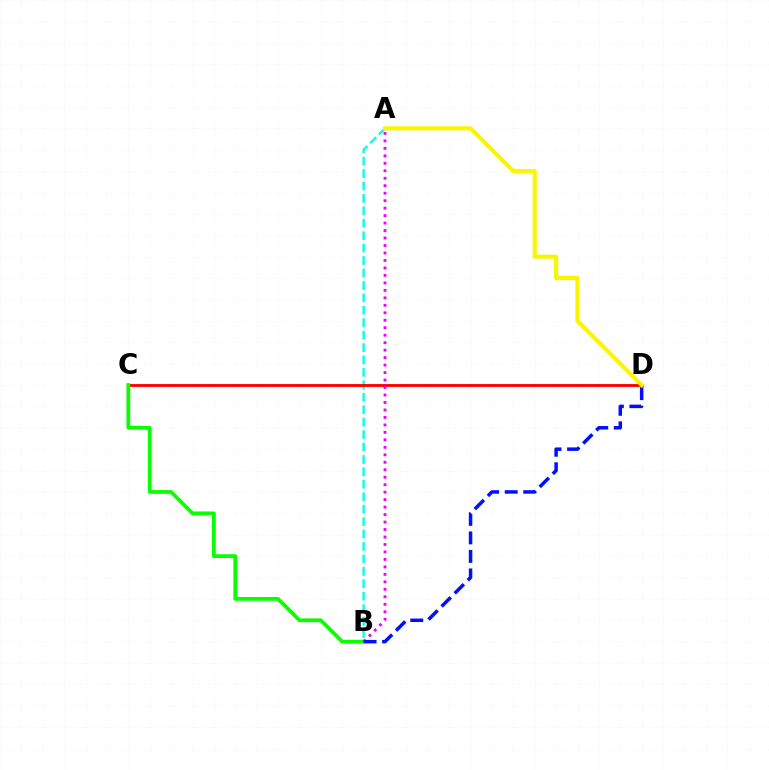{('A', 'B'): [{'color': '#00fff6', 'line_style': 'dashed', 'thickness': 1.69}, {'color': '#ee00ff', 'line_style': 'dotted', 'thickness': 2.03}], ('C', 'D'): [{'color': '#ff0000', 'line_style': 'solid', 'thickness': 2.06}], ('B', 'C'): [{'color': '#08ff00', 'line_style': 'solid', 'thickness': 2.71}], ('B', 'D'): [{'color': '#0010ff', 'line_style': 'dashed', 'thickness': 2.52}], ('A', 'D'): [{'color': '#fcf500', 'line_style': 'solid', 'thickness': 2.98}]}